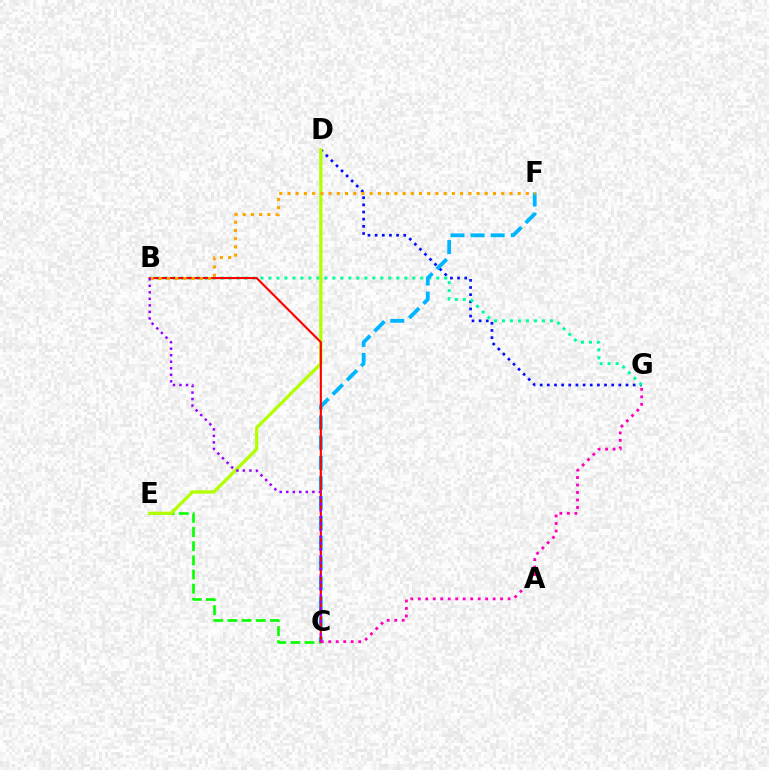{('D', 'G'): [{'color': '#0010ff', 'line_style': 'dotted', 'thickness': 1.94}], ('C', 'E'): [{'color': '#08ff00', 'line_style': 'dashed', 'thickness': 1.92}], ('B', 'G'): [{'color': '#00ff9d', 'line_style': 'dotted', 'thickness': 2.17}], ('D', 'E'): [{'color': '#b3ff00', 'line_style': 'solid', 'thickness': 2.35}], ('C', 'F'): [{'color': '#00b5ff', 'line_style': 'dashed', 'thickness': 2.73}], ('B', 'C'): [{'color': '#ff0000', 'line_style': 'solid', 'thickness': 1.52}, {'color': '#9b00ff', 'line_style': 'dotted', 'thickness': 1.77}], ('B', 'F'): [{'color': '#ffa500', 'line_style': 'dotted', 'thickness': 2.23}], ('C', 'G'): [{'color': '#ff00bd', 'line_style': 'dotted', 'thickness': 2.03}]}